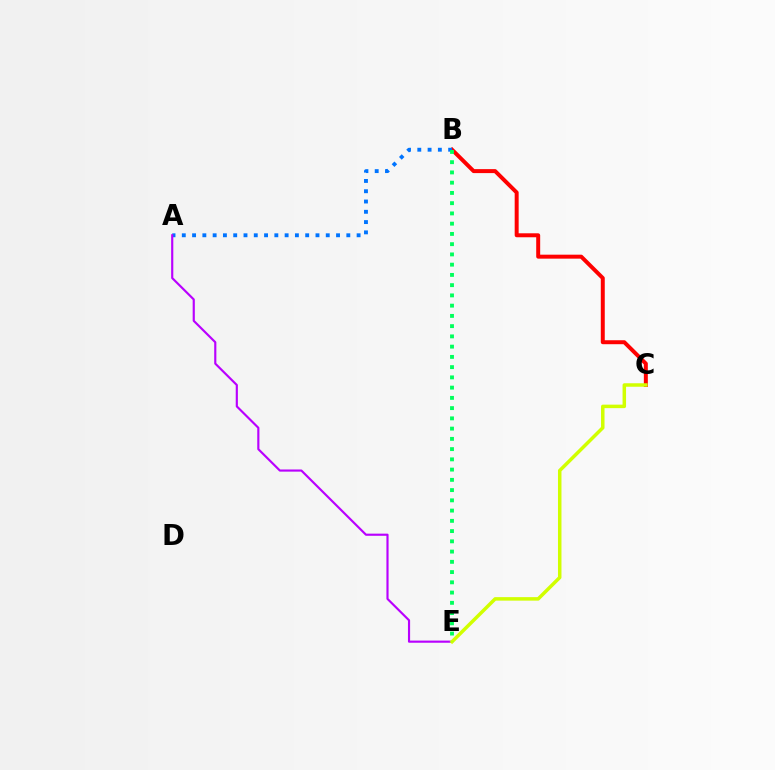{('B', 'C'): [{'color': '#ff0000', 'line_style': 'solid', 'thickness': 2.86}], ('A', 'B'): [{'color': '#0074ff', 'line_style': 'dotted', 'thickness': 2.79}], ('A', 'E'): [{'color': '#b900ff', 'line_style': 'solid', 'thickness': 1.55}], ('C', 'E'): [{'color': '#d1ff00', 'line_style': 'solid', 'thickness': 2.51}], ('B', 'E'): [{'color': '#00ff5c', 'line_style': 'dotted', 'thickness': 2.78}]}